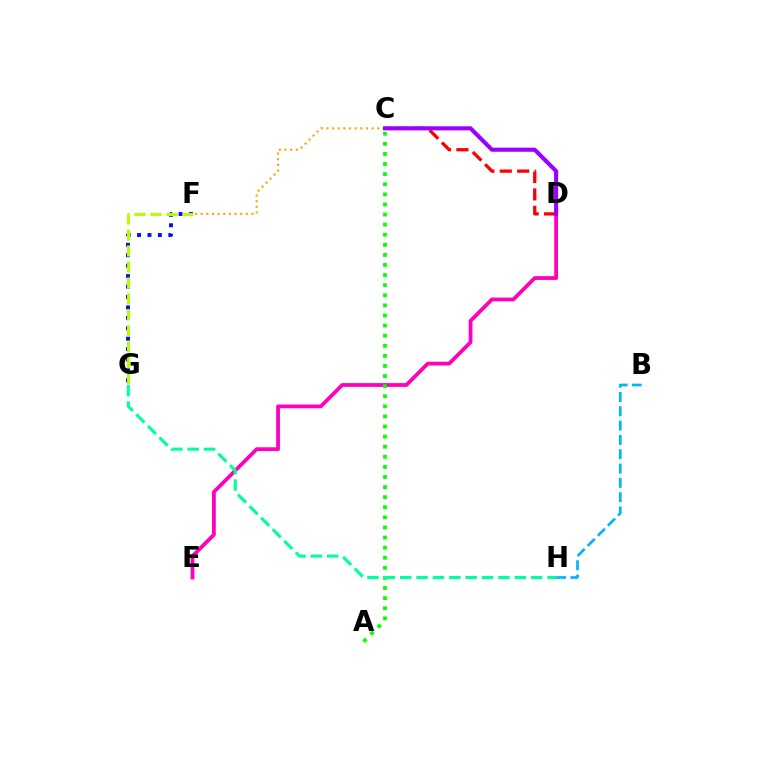{('C', 'D'): [{'color': '#ff0000', 'line_style': 'dashed', 'thickness': 2.36}, {'color': '#9b00ff', 'line_style': 'solid', 'thickness': 2.95}], ('F', 'G'): [{'color': '#0010ff', 'line_style': 'dotted', 'thickness': 2.83}, {'color': '#b3ff00', 'line_style': 'dashed', 'thickness': 2.17}], ('B', 'H'): [{'color': '#00b5ff', 'line_style': 'dashed', 'thickness': 1.94}], ('C', 'F'): [{'color': '#ffa500', 'line_style': 'dotted', 'thickness': 1.53}], ('D', 'E'): [{'color': '#ff00bd', 'line_style': 'solid', 'thickness': 2.73}], ('A', 'C'): [{'color': '#08ff00', 'line_style': 'dotted', 'thickness': 2.74}], ('G', 'H'): [{'color': '#00ff9d', 'line_style': 'dashed', 'thickness': 2.22}]}